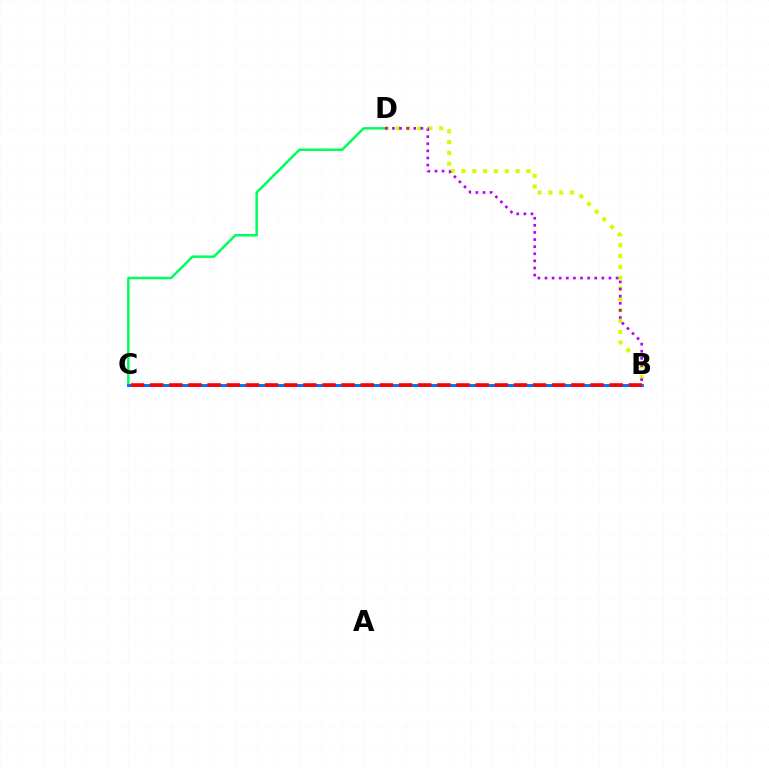{('B', 'D'): [{'color': '#d1ff00', 'line_style': 'dotted', 'thickness': 2.94}, {'color': '#b900ff', 'line_style': 'dotted', 'thickness': 1.93}], ('C', 'D'): [{'color': '#00ff5c', 'line_style': 'solid', 'thickness': 1.81}], ('B', 'C'): [{'color': '#0074ff', 'line_style': 'solid', 'thickness': 2.11}, {'color': '#ff0000', 'line_style': 'dashed', 'thickness': 2.6}]}